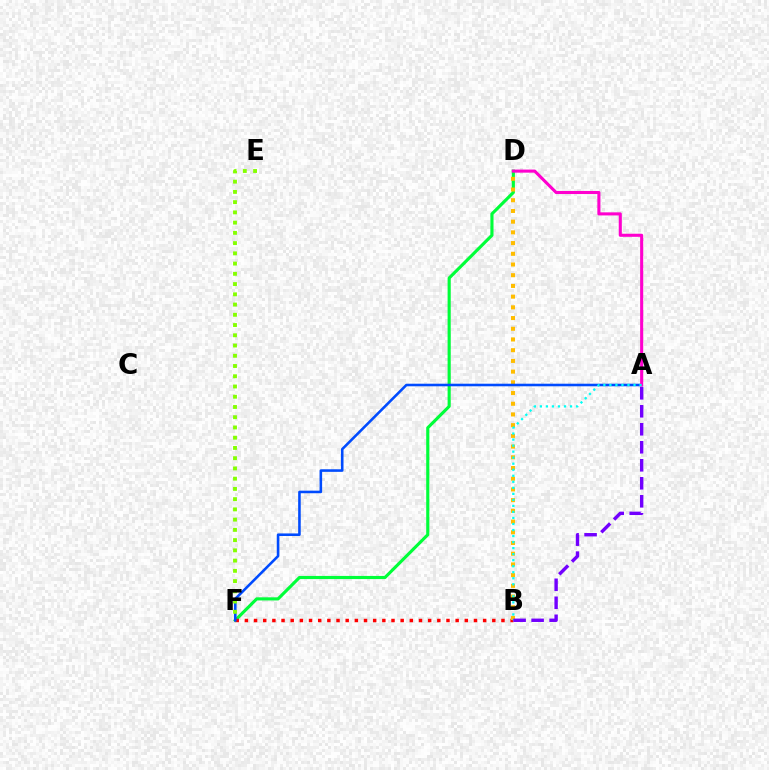{('D', 'F'): [{'color': '#00ff39', 'line_style': 'solid', 'thickness': 2.25}], ('B', 'F'): [{'color': '#ff0000', 'line_style': 'dotted', 'thickness': 2.49}], ('B', 'D'): [{'color': '#ffbd00', 'line_style': 'dotted', 'thickness': 2.91}], ('A', 'F'): [{'color': '#004bff', 'line_style': 'solid', 'thickness': 1.86}], ('A', 'D'): [{'color': '#ff00cf', 'line_style': 'solid', 'thickness': 2.22}], ('A', 'B'): [{'color': '#00fff6', 'line_style': 'dotted', 'thickness': 1.64}, {'color': '#7200ff', 'line_style': 'dashed', 'thickness': 2.45}], ('E', 'F'): [{'color': '#84ff00', 'line_style': 'dotted', 'thickness': 2.78}]}